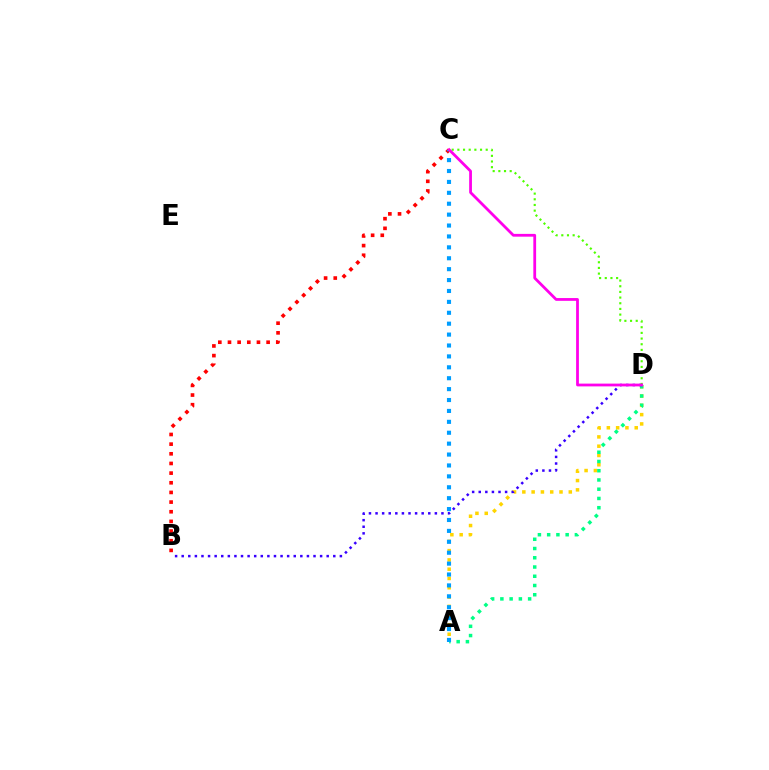{('A', 'D'): [{'color': '#ffd500', 'line_style': 'dotted', 'thickness': 2.52}, {'color': '#00ff86', 'line_style': 'dotted', 'thickness': 2.51}], ('B', 'C'): [{'color': '#ff0000', 'line_style': 'dotted', 'thickness': 2.62}], ('B', 'D'): [{'color': '#3700ff', 'line_style': 'dotted', 'thickness': 1.79}], ('A', 'C'): [{'color': '#009eff', 'line_style': 'dotted', 'thickness': 2.96}], ('C', 'D'): [{'color': '#4fff00', 'line_style': 'dotted', 'thickness': 1.54}, {'color': '#ff00ed', 'line_style': 'solid', 'thickness': 2.0}]}